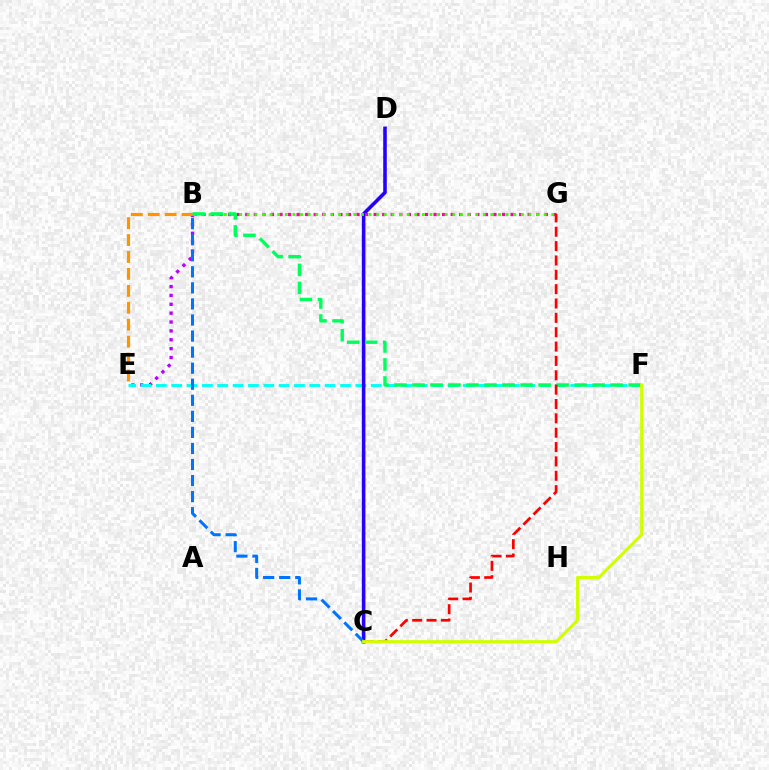{('B', 'E'): [{'color': '#b900ff', 'line_style': 'dotted', 'thickness': 2.41}, {'color': '#ff9400', 'line_style': 'dashed', 'thickness': 2.3}], ('E', 'F'): [{'color': '#00fff6', 'line_style': 'dashed', 'thickness': 2.09}], ('C', 'D'): [{'color': '#2500ff', 'line_style': 'solid', 'thickness': 2.57}], ('B', 'G'): [{'color': '#ff00ac', 'line_style': 'dotted', 'thickness': 2.33}, {'color': '#3dff00', 'line_style': 'dotted', 'thickness': 2.07}], ('B', 'F'): [{'color': '#00ff5c', 'line_style': 'dashed', 'thickness': 2.45}], ('B', 'C'): [{'color': '#0074ff', 'line_style': 'dashed', 'thickness': 2.18}], ('C', 'G'): [{'color': '#ff0000', 'line_style': 'dashed', 'thickness': 1.95}], ('C', 'F'): [{'color': '#d1ff00', 'line_style': 'solid', 'thickness': 2.22}]}